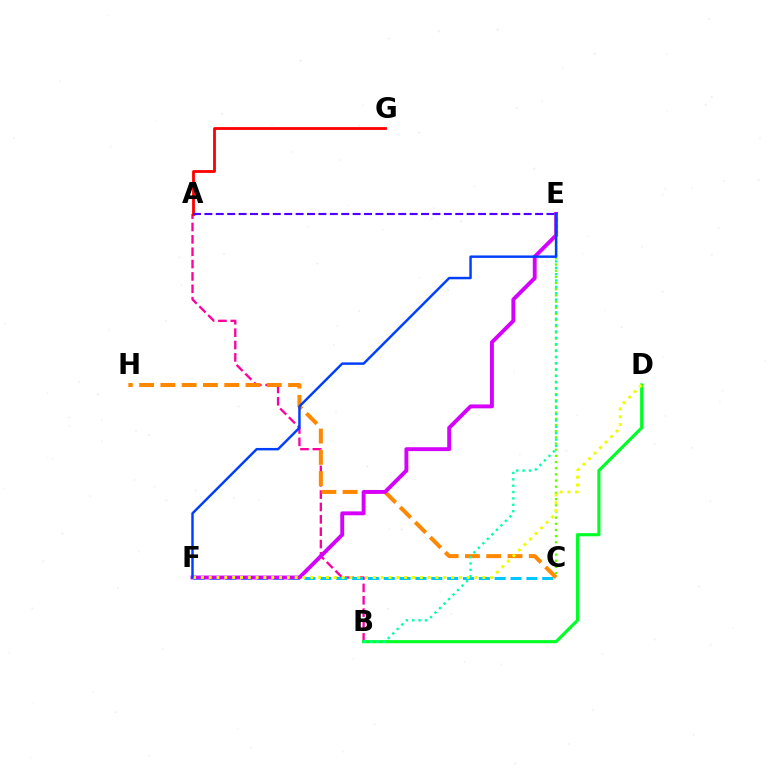{('A', 'B'): [{'color': '#ff00a0', 'line_style': 'dashed', 'thickness': 1.68}], ('C', 'H'): [{'color': '#ff8800', 'line_style': 'dashed', 'thickness': 2.89}], ('C', 'F'): [{'color': '#00c7ff', 'line_style': 'dashed', 'thickness': 2.15}], ('B', 'D'): [{'color': '#00ff27', 'line_style': 'solid', 'thickness': 2.25}], ('E', 'F'): [{'color': '#d600ff', 'line_style': 'solid', 'thickness': 2.8}, {'color': '#003fff', 'line_style': 'solid', 'thickness': 1.77}], ('C', 'E'): [{'color': '#66ff00', 'line_style': 'dotted', 'thickness': 1.68}], ('B', 'E'): [{'color': '#00ffaf', 'line_style': 'dotted', 'thickness': 1.73}], ('A', 'G'): [{'color': '#ff0000', 'line_style': 'solid', 'thickness': 2.01}], ('A', 'E'): [{'color': '#4f00ff', 'line_style': 'dashed', 'thickness': 1.55}], ('D', 'F'): [{'color': '#eeff00', 'line_style': 'dotted', 'thickness': 2.12}]}